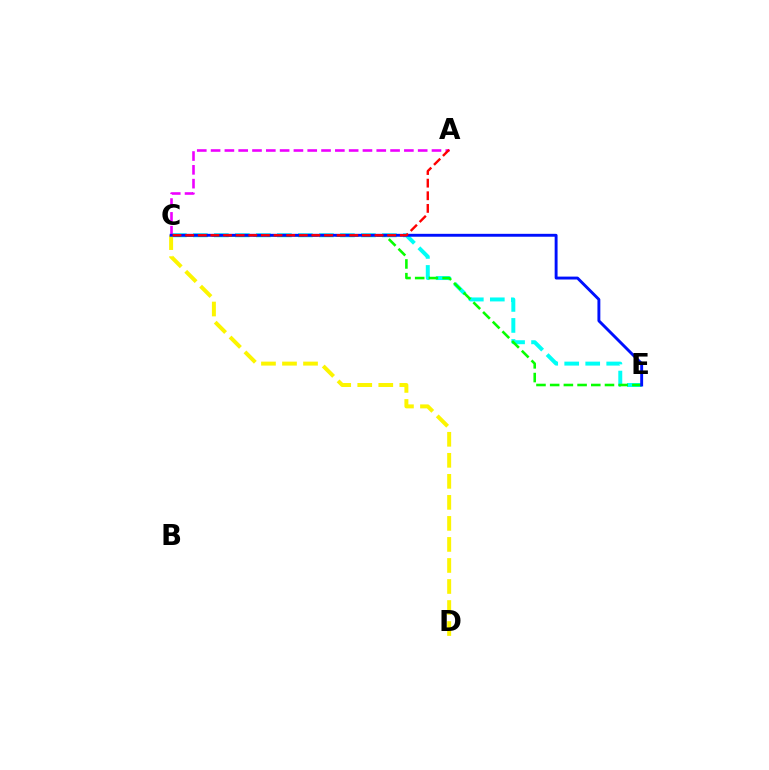{('C', 'E'): [{'color': '#00fff6', 'line_style': 'dashed', 'thickness': 2.85}, {'color': '#08ff00', 'line_style': 'dashed', 'thickness': 1.86}, {'color': '#0010ff', 'line_style': 'solid', 'thickness': 2.09}], ('A', 'C'): [{'color': '#ee00ff', 'line_style': 'dashed', 'thickness': 1.88}, {'color': '#ff0000', 'line_style': 'dashed', 'thickness': 1.72}], ('C', 'D'): [{'color': '#fcf500', 'line_style': 'dashed', 'thickness': 2.86}]}